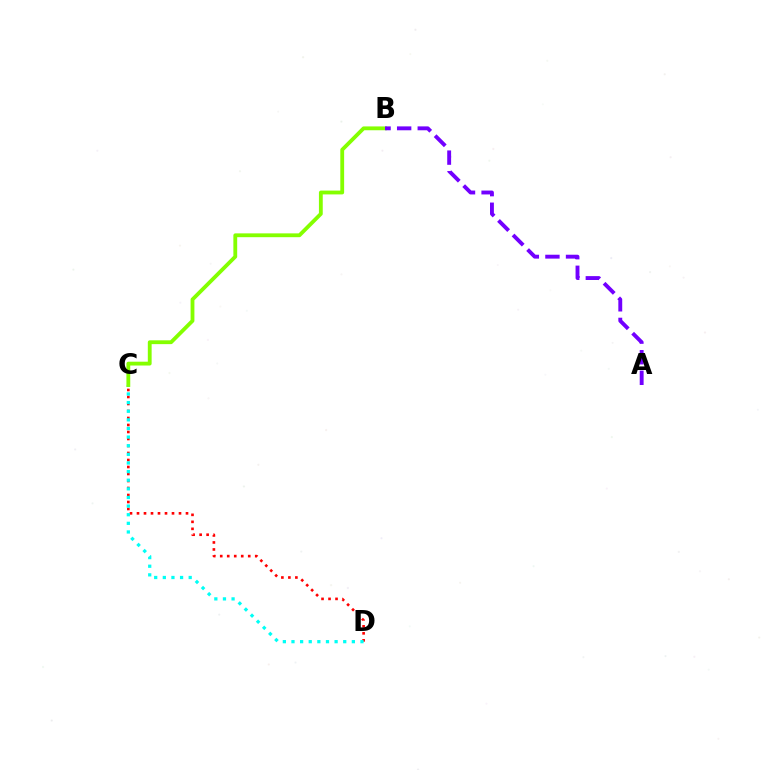{('C', 'D'): [{'color': '#ff0000', 'line_style': 'dotted', 'thickness': 1.9}, {'color': '#00fff6', 'line_style': 'dotted', 'thickness': 2.34}], ('B', 'C'): [{'color': '#84ff00', 'line_style': 'solid', 'thickness': 2.75}], ('A', 'B'): [{'color': '#7200ff', 'line_style': 'dashed', 'thickness': 2.8}]}